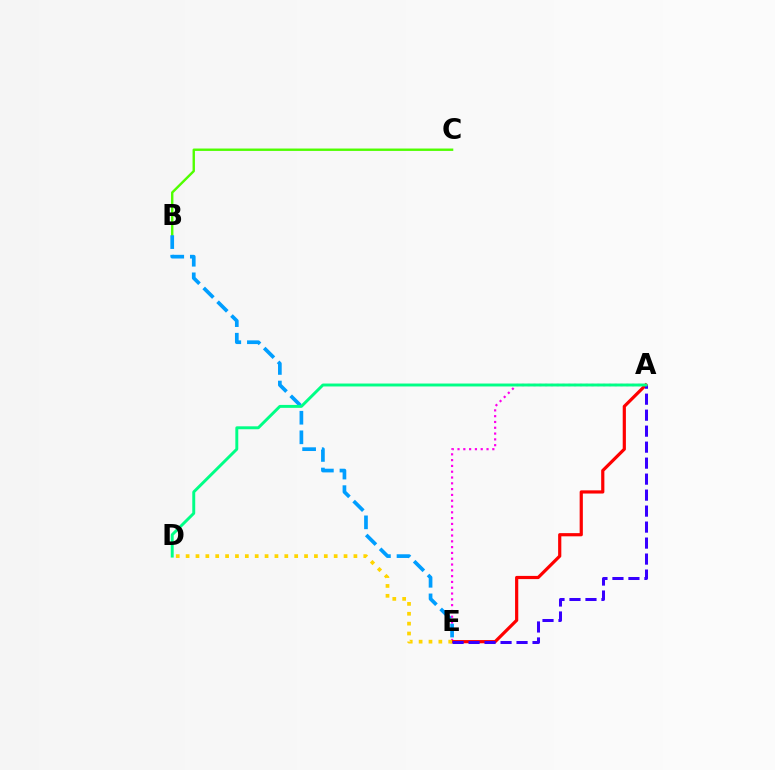{('A', 'E'): [{'color': '#ff00ed', 'line_style': 'dotted', 'thickness': 1.58}, {'color': '#ff0000', 'line_style': 'solid', 'thickness': 2.3}, {'color': '#3700ff', 'line_style': 'dashed', 'thickness': 2.17}], ('B', 'C'): [{'color': '#4fff00', 'line_style': 'solid', 'thickness': 1.72}], ('D', 'E'): [{'color': '#ffd500', 'line_style': 'dotted', 'thickness': 2.68}], ('B', 'E'): [{'color': '#009eff', 'line_style': 'dashed', 'thickness': 2.66}], ('A', 'D'): [{'color': '#00ff86', 'line_style': 'solid', 'thickness': 2.11}]}